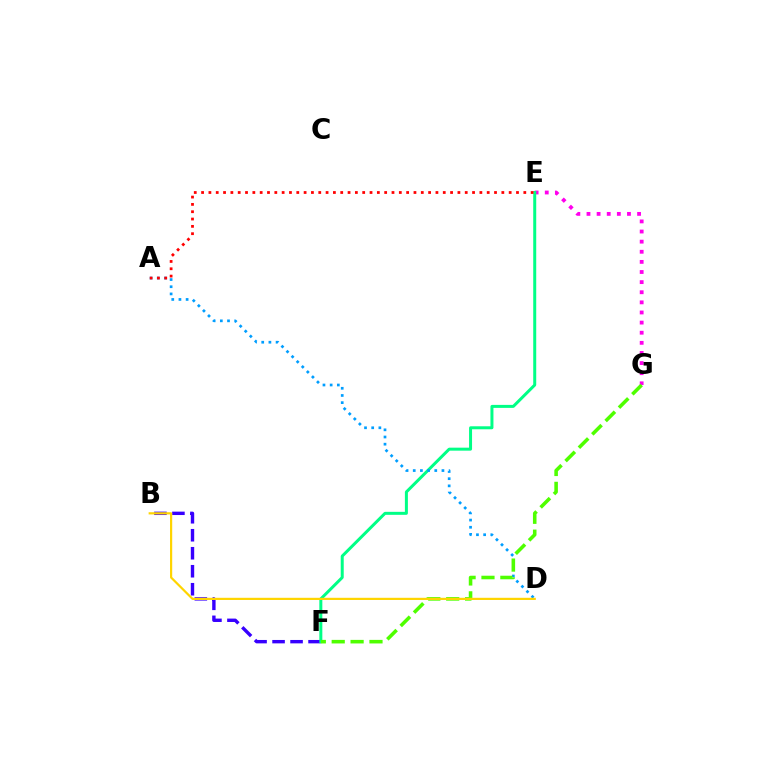{('B', 'F'): [{'color': '#3700ff', 'line_style': 'dashed', 'thickness': 2.44}], ('E', 'G'): [{'color': '#ff00ed', 'line_style': 'dotted', 'thickness': 2.75}], ('E', 'F'): [{'color': '#00ff86', 'line_style': 'solid', 'thickness': 2.16}], ('A', 'D'): [{'color': '#009eff', 'line_style': 'dotted', 'thickness': 1.95}], ('A', 'E'): [{'color': '#ff0000', 'line_style': 'dotted', 'thickness': 1.99}], ('F', 'G'): [{'color': '#4fff00', 'line_style': 'dashed', 'thickness': 2.57}], ('B', 'D'): [{'color': '#ffd500', 'line_style': 'solid', 'thickness': 1.58}]}